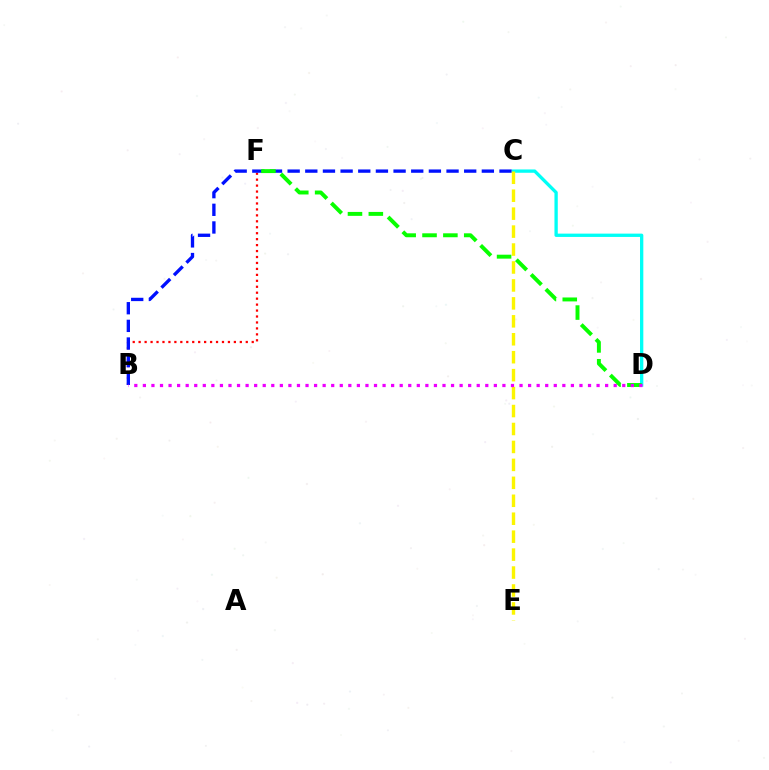{('C', 'D'): [{'color': '#00fff6', 'line_style': 'solid', 'thickness': 2.39}], ('B', 'F'): [{'color': '#ff0000', 'line_style': 'dotted', 'thickness': 1.62}], ('B', 'C'): [{'color': '#0010ff', 'line_style': 'dashed', 'thickness': 2.4}], ('C', 'E'): [{'color': '#fcf500', 'line_style': 'dashed', 'thickness': 2.44}], ('D', 'F'): [{'color': '#08ff00', 'line_style': 'dashed', 'thickness': 2.83}], ('B', 'D'): [{'color': '#ee00ff', 'line_style': 'dotted', 'thickness': 2.33}]}